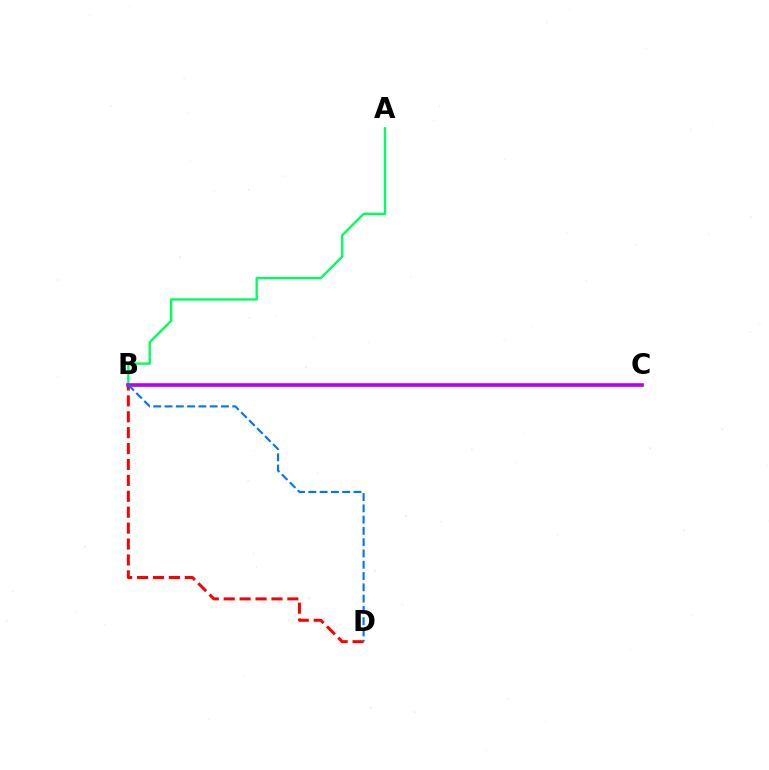{('A', 'B'): [{'color': '#00ff5c', 'line_style': 'solid', 'thickness': 1.69}], ('B', 'C'): [{'color': '#d1ff00', 'line_style': 'solid', 'thickness': 1.97}, {'color': '#b900ff', 'line_style': 'solid', 'thickness': 2.6}], ('B', 'D'): [{'color': '#ff0000', 'line_style': 'dashed', 'thickness': 2.16}, {'color': '#0074ff', 'line_style': 'dashed', 'thickness': 1.53}]}